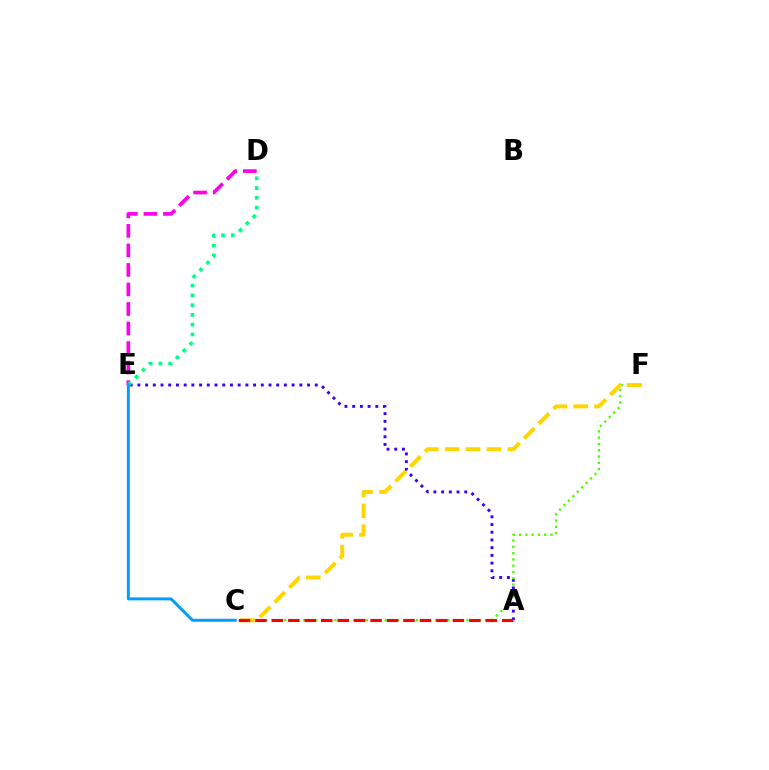{('A', 'E'): [{'color': '#3700ff', 'line_style': 'dotted', 'thickness': 2.1}], ('D', 'E'): [{'color': '#ff00ed', 'line_style': 'dashed', 'thickness': 2.65}, {'color': '#00ff86', 'line_style': 'dotted', 'thickness': 2.65}], ('C', 'F'): [{'color': '#4fff00', 'line_style': 'dotted', 'thickness': 1.71}, {'color': '#ffd500', 'line_style': 'dashed', 'thickness': 2.84}], ('A', 'C'): [{'color': '#ff0000', 'line_style': 'dashed', 'thickness': 2.24}], ('C', 'E'): [{'color': '#009eff', 'line_style': 'solid', 'thickness': 2.12}]}